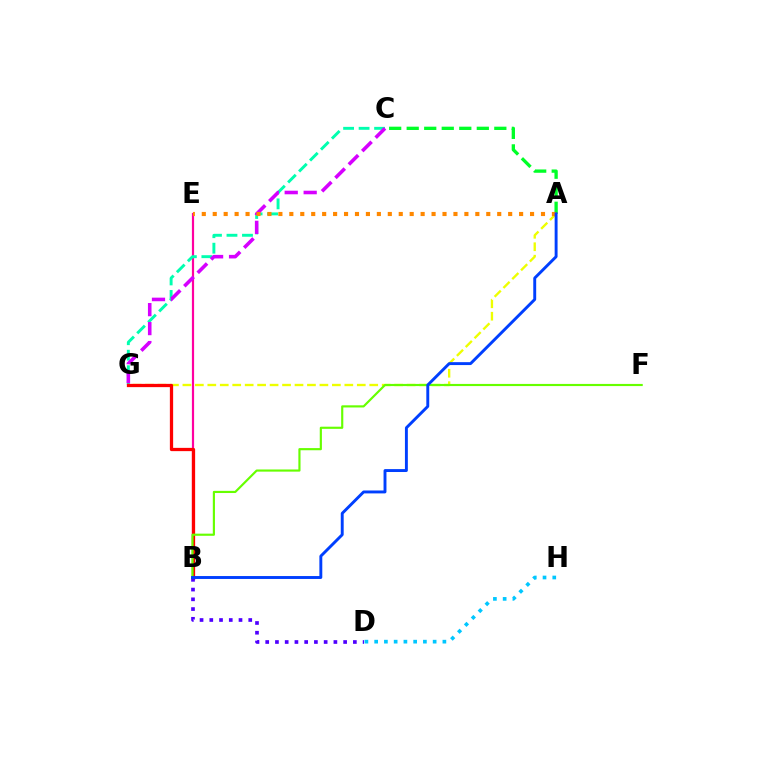{('B', 'E'): [{'color': '#ff00a0', 'line_style': 'solid', 'thickness': 1.58}], ('C', 'G'): [{'color': '#00ffaf', 'line_style': 'dashed', 'thickness': 2.11}, {'color': '#d600ff', 'line_style': 'dashed', 'thickness': 2.58}], ('A', 'G'): [{'color': '#eeff00', 'line_style': 'dashed', 'thickness': 1.69}], ('B', 'G'): [{'color': '#ff0000', 'line_style': 'solid', 'thickness': 2.35}], ('D', 'H'): [{'color': '#00c7ff', 'line_style': 'dotted', 'thickness': 2.65}], ('B', 'F'): [{'color': '#66ff00', 'line_style': 'solid', 'thickness': 1.55}], ('A', 'C'): [{'color': '#00ff27', 'line_style': 'dashed', 'thickness': 2.38}], ('A', 'E'): [{'color': '#ff8800', 'line_style': 'dotted', 'thickness': 2.97}], ('B', 'D'): [{'color': '#4f00ff', 'line_style': 'dotted', 'thickness': 2.65}], ('A', 'B'): [{'color': '#003fff', 'line_style': 'solid', 'thickness': 2.1}]}